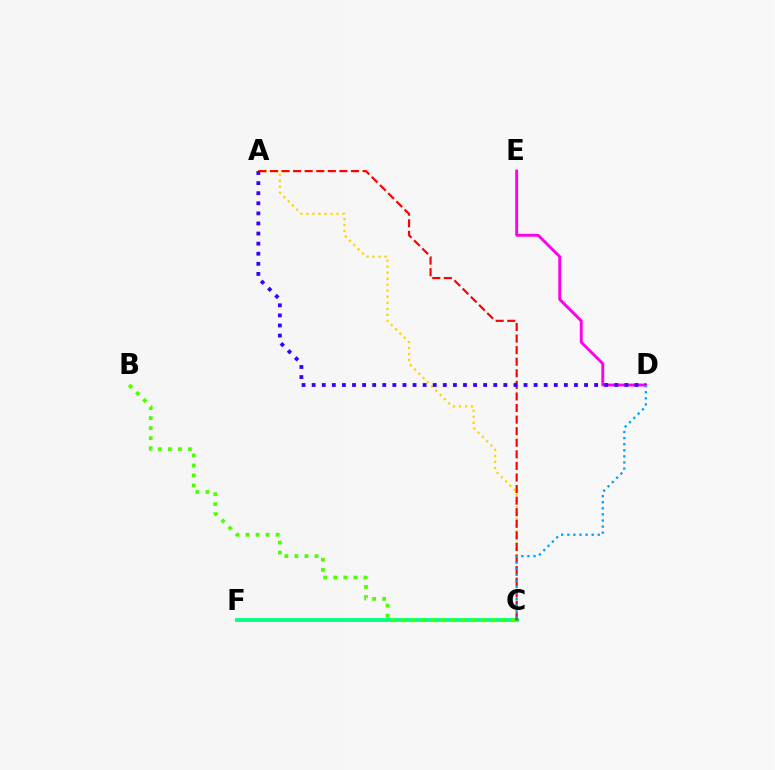{('D', 'E'): [{'color': '#ff00ed', 'line_style': 'solid', 'thickness': 2.09}], ('C', 'F'): [{'color': '#00ff86', 'line_style': 'solid', 'thickness': 2.75}], ('A', 'C'): [{'color': '#ffd500', 'line_style': 'dotted', 'thickness': 1.63}, {'color': '#ff0000', 'line_style': 'dashed', 'thickness': 1.57}], ('B', 'C'): [{'color': '#4fff00', 'line_style': 'dotted', 'thickness': 2.73}], ('A', 'D'): [{'color': '#3700ff', 'line_style': 'dotted', 'thickness': 2.74}], ('C', 'D'): [{'color': '#009eff', 'line_style': 'dotted', 'thickness': 1.65}]}